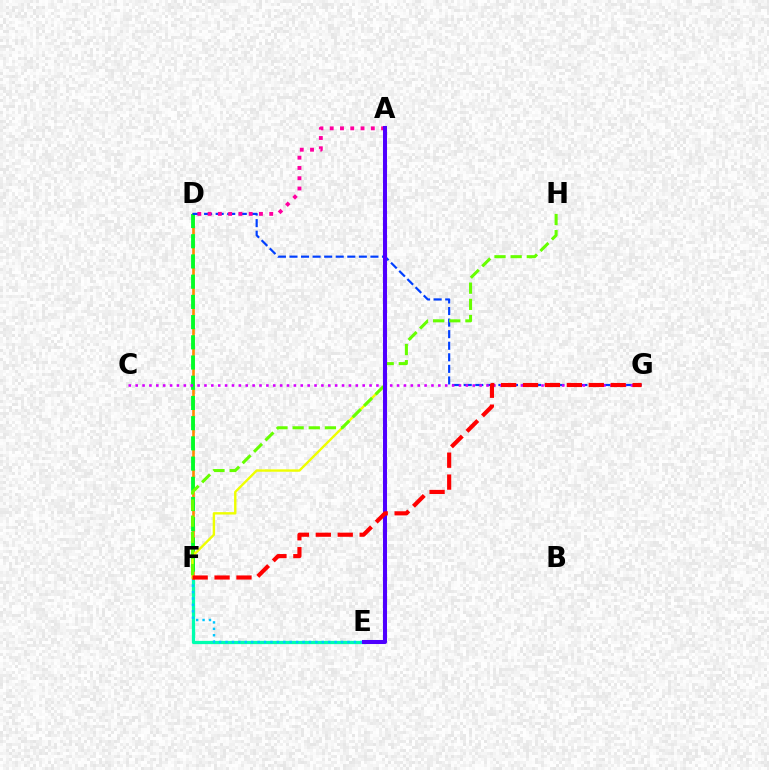{('E', 'F'): [{'color': '#00ffaf', 'line_style': 'solid', 'thickness': 2.34}, {'color': '#00c7ff', 'line_style': 'dotted', 'thickness': 1.74}], ('D', 'F'): [{'color': '#ff8800', 'line_style': 'solid', 'thickness': 1.91}, {'color': '#00ff27', 'line_style': 'dashed', 'thickness': 2.75}], ('D', 'G'): [{'color': '#003fff', 'line_style': 'dashed', 'thickness': 1.57}], ('A', 'D'): [{'color': '#ff00a0', 'line_style': 'dotted', 'thickness': 2.79}], ('C', 'G'): [{'color': '#d600ff', 'line_style': 'dotted', 'thickness': 1.87}], ('A', 'F'): [{'color': '#eeff00', 'line_style': 'solid', 'thickness': 1.72}], ('F', 'H'): [{'color': '#66ff00', 'line_style': 'dashed', 'thickness': 2.19}], ('A', 'E'): [{'color': '#4f00ff', 'line_style': 'solid', 'thickness': 2.92}], ('F', 'G'): [{'color': '#ff0000', 'line_style': 'dashed', 'thickness': 2.98}]}